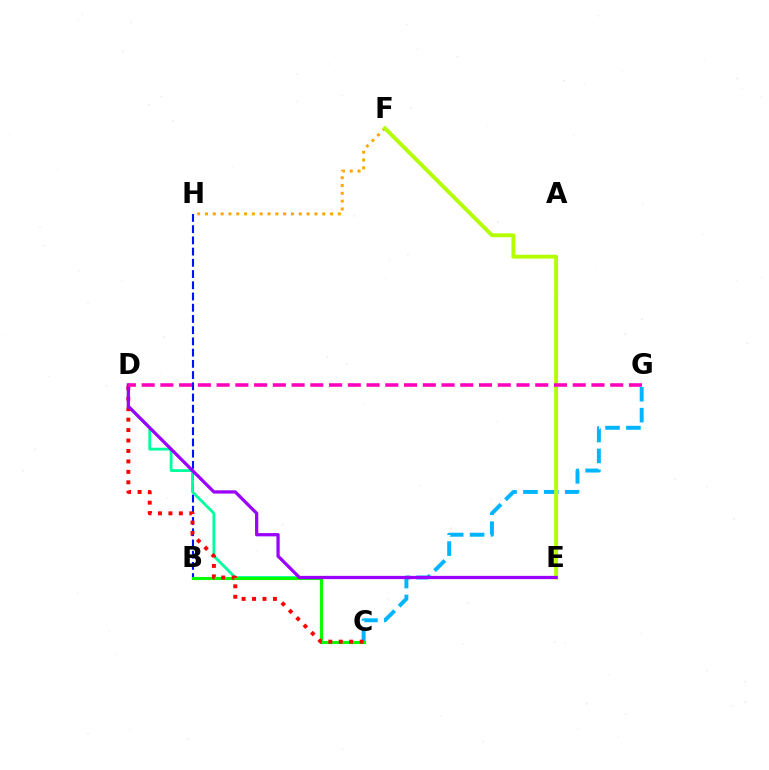{('B', 'H'): [{'color': '#0010ff', 'line_style': 'dashed', 'thickness': 1.52}], ('C', 'G'): [{'color': '#00b5ff', 'line_style': 'dashed', 'thickness': 2.84}], ('D', 'E'): [{'color': '#00ff9d', 'line_style': 'solid', 'thickness': 2.02}, {'color': '#9b00ff', 'line_style': 'solid', 'thickness': 2.34}], ('F', 'H'): [{'color': '#ffa500', 'line_style': 'dotted', 'thickness': 2.12}], ('E', 'F'): [{'color': '#b3ff00', 'line_style': 'solid', 'thickness': 2.78}], ('B', 'C'): [{'color': '#08ff00', 'line_style': 'solid', 'thickness': 2.23}], ('C', 'D'): [{'color': '#ff0000', 'line_style': 'dotted', 'thickness': 2.84}], ('D', 'G'): [{'color': '#ff00bd', 'line_style': 'dashed', 'thickness': 2.55}]}